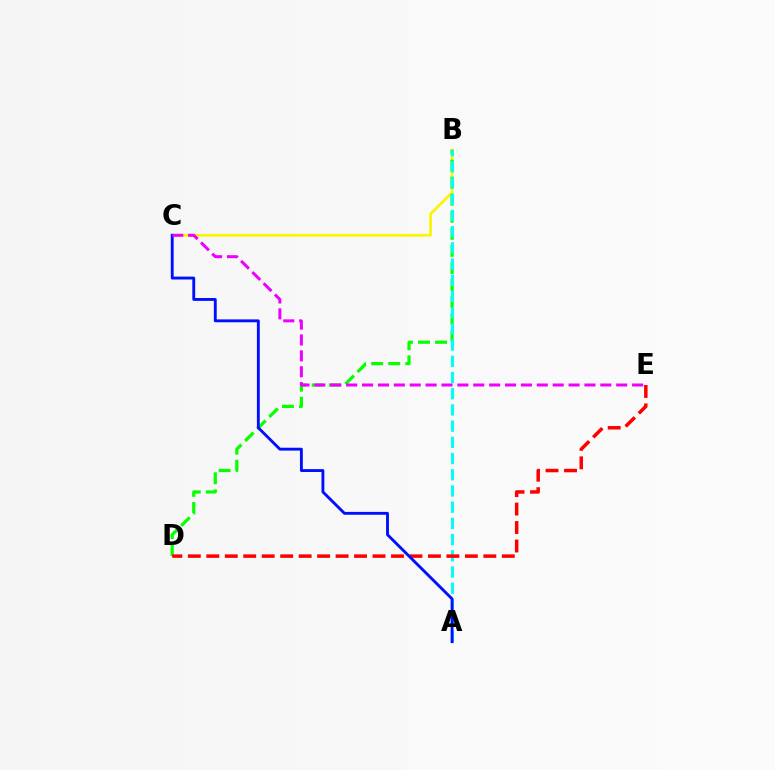{('B', 'C'): [{'color': '#fcf500', 'line_style': 'solid', 'thickness': 1.95}], ('B', 'D'): [{'color': '#08ff00', 'line_style': 'dashed', 'thickness': 2.32}], ('A', 'B'): [{'color': '#00fff6', 'line_style': 'dashed', 'thickness': 2.2}], ('D', 'E'): [{'color': '#ff0000', 'line_style': 'dashed', 'thickness': 2.51}], ('A', 'C'): [{'color': '#0010ff', 'line_style': 'solid', 'thickness': 2.07}], ('C', 'E'): [{'color': '#ee00ff', 'line_style': 'dashed', 'thickness': 2.16}]}